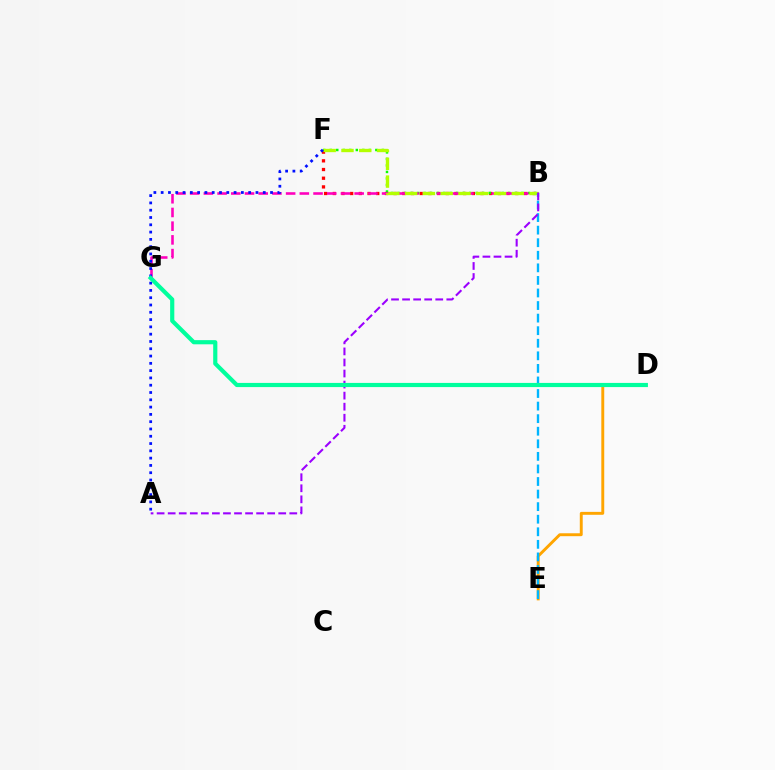{('B', 'F'): [{'color': '#ff0000', 'line_style': 'dotted', 'thickness': 2.36}, {'color': '#08ff00', 'line_style': 'dotted', 'thickness': 1.77}, {'color': '#b3ff00', 'line_style': 'dashed', 'thickness': 2.41}], ('D', 'E'): [{'color': '#ffa500', 'line_style': 'solid', 'thickness': 2.1}], ('B', 'G'): [{'color': '#ff00bd', 'line_style': 'dashed', 'thickness': 1.86}], ('A', 'F'): [{'color': '#0010ff', 'line_style': 'dotted', 'thickness': 1.98}], ('B', 'E'): [{'color': '#00b5ff', 'line_style': 'dashed', 'thickness': 1.71}], ('A', 'B'): [{'color': '#9b00ff', 'line_style': 'dashed', 'thickness': 1.5}], ('D', 'G'): [{'color': '#00ff9d', 'line_style': 'solid', 'thickness': 3.0}]}